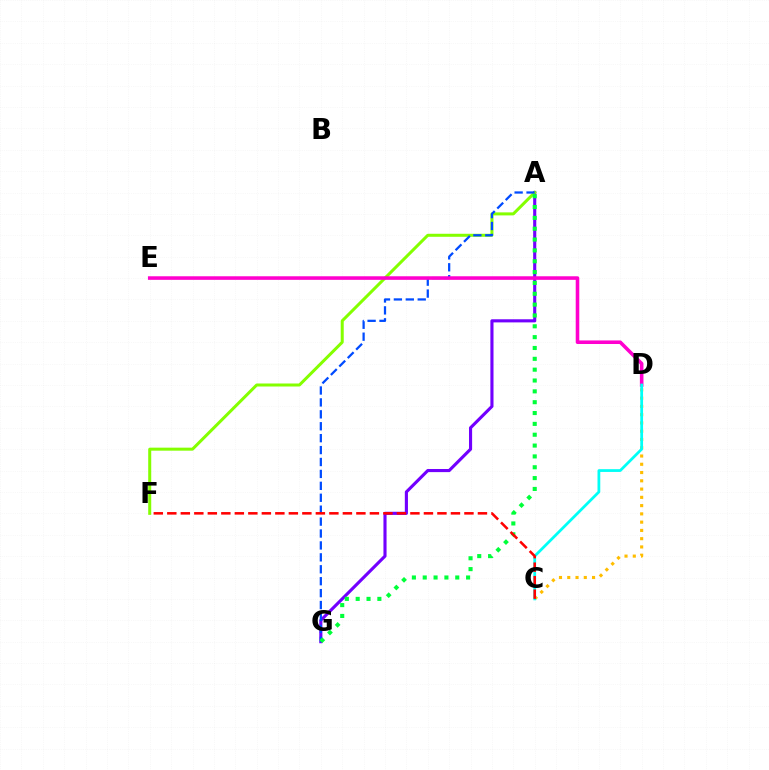{('A', 'G'): [{'color': '#7200ff', 'line_style': 'solid', 'thickness': 2.25}, {'color': '#004bff', 'line_style': 'dashed', 'thickness': 1.62}, {'color': '#00ff39', 'line_style': 'dotted', 'thickness': 2.95}], ('C', 'D'): [{'color': '#ffbd00', 'line_style': 'dotted', 'thickness': 2.25}, {'color': '#00fff6', 'line_style': 'solid', 'thickness': 1.99}], ('A', 'F'): [{'color': '#84ff00', 'line_style': 'solid', 'thickness': 2.17}], ('D', 'E'): [{'color': '#ff00cf', 'line_style': 'solid', 'thickness': 2.57}], ('C', 'F'): [{'color': '#ff0000', 'line_style': 'dashed', 'thickness': 1.83}]}